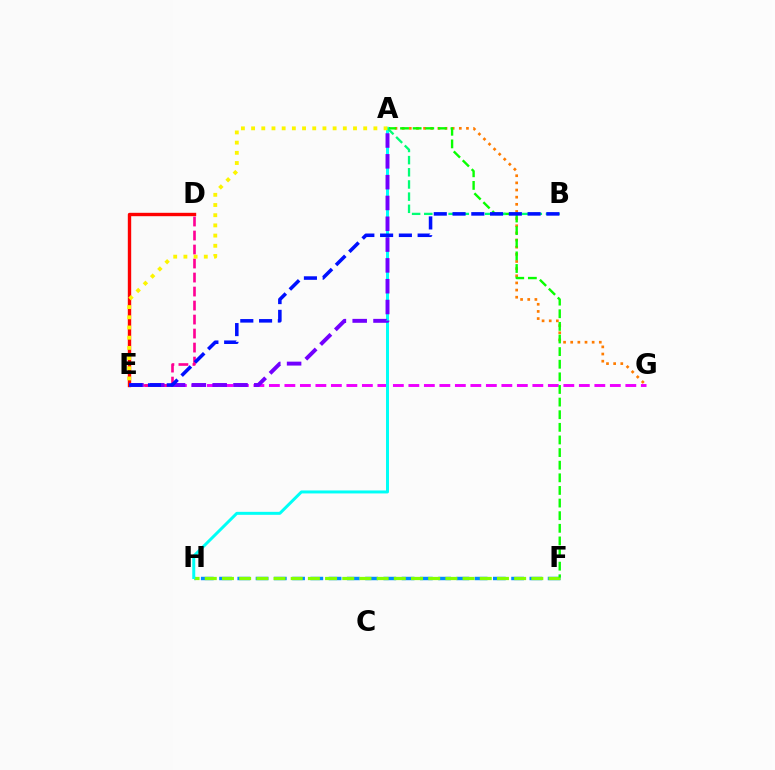{('E', 'G'): [{'color': '#ee00ff', 'line_style': 'dashed', 'thickness': 2.11}], ('F', 'H'): [{'color': '#008cff', 'line_style': 'dashed', 'thickness': 2.48}, {'color': '#84ff00', 'line_style': 'dashed', 'thickness': 2.33}], ('D', 'E'): [{'color': '#ff0000', 'line_style': 'solid', 'thickness': 2.43}, {'color': '#ff0094', 'line_style': 'dashed', 'thickness': 1.9}], ('A', 'G'): [{'color': '#ff7c00', 'line_style': 'dotted', 'thickness': 1.94}], ('A', 'F'): [{'color': '#08ff00', 'line_style': 'dashed', 'thickness': 1.71}], ('A', 'H'): [{'color': '#00fff6', 'line_style': 'solid', 'thickness': 2.14}], ('A', 'B'): [{'color': '#00ff74', 'line_style': 'dashed', 'thickness': 1.65}], ('A', 'E'): [{'color': '#7200ff', 'line_style': 'dashed', 'thickness': 2.83}, {'color': '#fcf500', 'line_style': 'dotted', 'thickness': 2.77}], ('B', 'E'): [{'color': '#0010ff', 'line_style': 'dashed', 'thickness': 2.55}]}